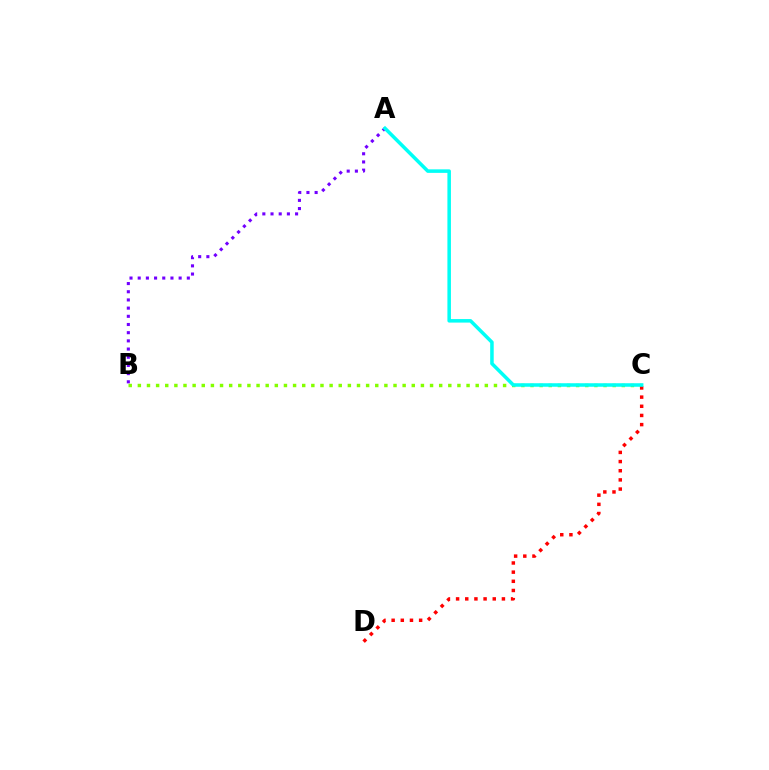{('A', 'B'): [{'color': '#7200ff', 'line_style': 'dotted', 'thickness': 2.22}], ('B', 'C'): [{'color': '#84ff00', 'line_style': 'dotted', 'thickness': 2.48}], ('C', 'D'): [{'color': '#ff0000', 'line_style': 'dotted', 'thickness': 2.49}], ('A', 'C'): [{'color': '#00fff6', 'line_style': 'solid', 'thickness': 2.54}]}